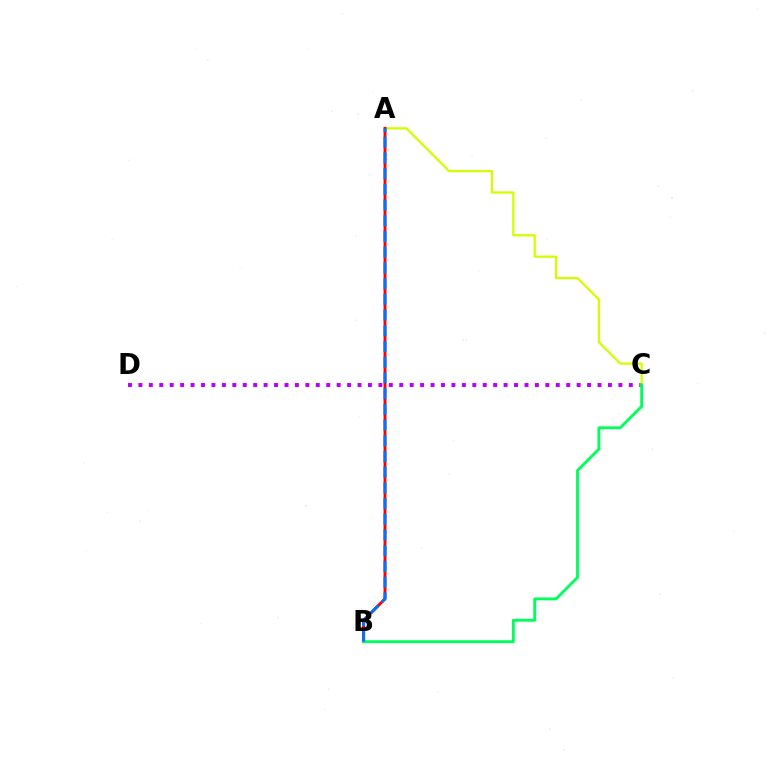{('C', 'D'): [{'color': '#b900ff', 'line_style': 'dotted', 'thickness': 2.83}], ('A', 'C'): [{'color': '#d1ff00', 'line_style': 'solid', 'thickness': 1.64}], ('A', 'B'): [{'color': '#ff0000', 'line_style': 'solid', 'thickness': 2.1}, {'color': '#0074ff', 'line_style': 'dashed', 'thickness': 2.13}], ('B', 'C'): [{'color': '#00ff5c', 'line_style': 'solid', 'thickness': 2.07}]}